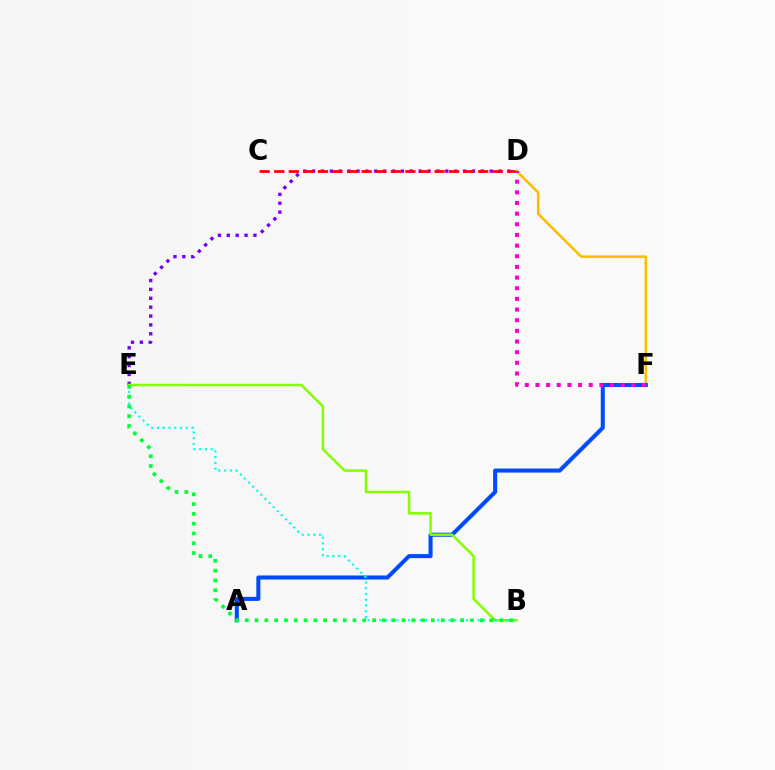{('D', 'E'): [{'color': '#7200ff', 'line_style': 'dotted', 'thickness': 2.41}], ('C', 'D'): [{'color': '#ff0000', 'line_style': 'dashed', 'thickness': 1.98}], ('D', 'F'): [{'color': '#ffbd00', 'line_style': 'solid', 'thickness': 1.86}, {'color': '#ff00cf', 'line_style': 'dotted', 'thickness': 2.89}], ('A', 'F'): [{'color': '#004bff', 'line_style': 'solid', 'thickness': 2.92}], ('B', 'E'): [{'color': '#84ff00', 'line_style': 'solid', 'thickness': 1.8}, {'color': '#00fff6', 'line_style': 'dotted', 'thickness': 1.57}, {'color': '#00ff39', 'line_style': 'dotted', 'thickness': 2.66}]}